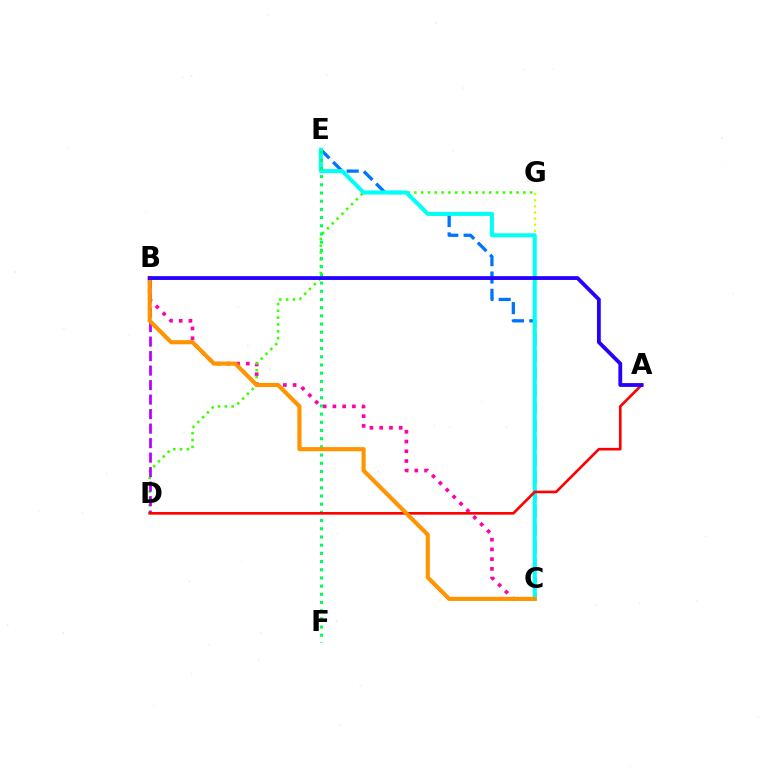{('C', 'G'): [{'color': '#d1ff00', 'line_style': 'dotted', 'thickness': 1.66}], ('C', 'E'): [{'color': '#0074ff', 'line_style': 'dashed', 'thickness': 2.36}, {'color': '#00fff6', 'line_style': 'solid', 'thickness': 2.92}], ('B', 'C'): [{'color': '#ff00ac', 'line_style': 'dotted', 'thickness': 2.65}, {'color': '#ff9400', 'line_style': 'solid', 'thickness': 2.97}], ('D', 'G'): [{'color': '#3dff00', 'line_style': 'dotted', 'thickness': 1.85}], ('E', 'F'): [{'color': '#00ff5c', 'line_style': 'dotted', 'thickness': 2.23}], ('B', 'D'): [{'color': '#b900ff', 'line_style': 'dashed', 'thickness': 1.97}], ('A', 'D'): [{'color': '#ff0000', 'line_style': 'solid', 'thickness': 1.9}], ('A', 'B'): [{'color': '#2500ff', 'line_style': 'solid', 'thickness': 2.73}]}